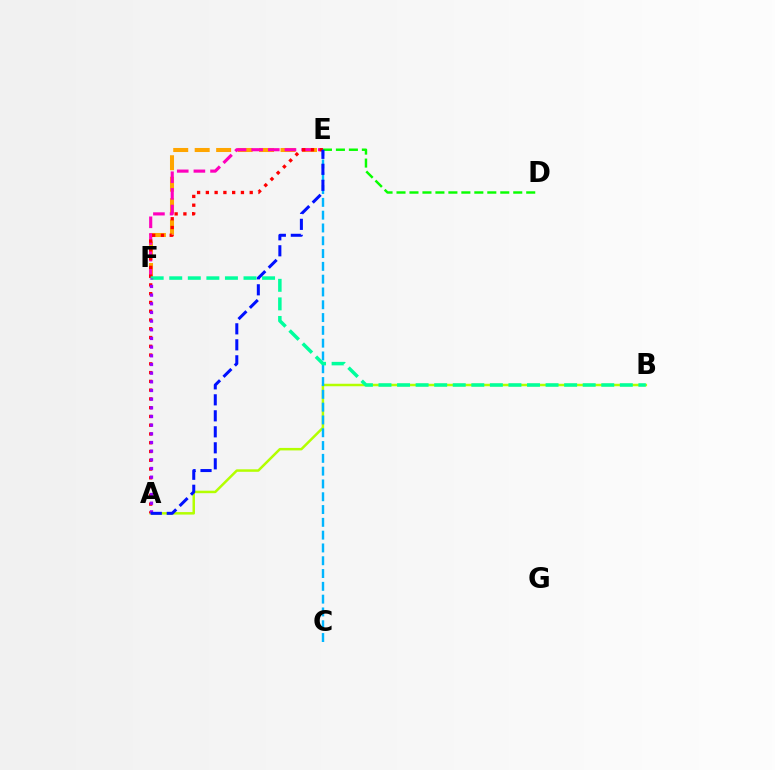{('A', 'B'): [{'color': '#b3ff00', 'line_style': 'solid', 'thickness': 1.79}], ('D', 'E'): [{'color': '#08ff00', 'line_style': 'dashed', 'thickness': 1.76}], ('C', 'E'): [{'color': '#00b5ff', 'line_style': 'dashed', 'thickness': 1.74}], ('E', 'F'): [{'color': '#ffa500', 'line_style': 'dashed', 'thickness': 2.92}, {'color': '#ff00bd', 'line_style': 'dashed', 'thickness': 2.26}], ('A', 'E'): [{'color': '#ff0000', 'line_style': 'dotted', 'thickness': 2.38}, {'color': '#0010ff', 'line_style': 'dashed', 'thickness': 2.17}], ('B', 'F'): [{'color': '#00ff9d', 'line_style': 'dashed', 'thickness': 2.52}], ('A', 'F'): [{'color': '#9b00ff', 'line_style': 'dotted', 'thickness': 2.36}]}